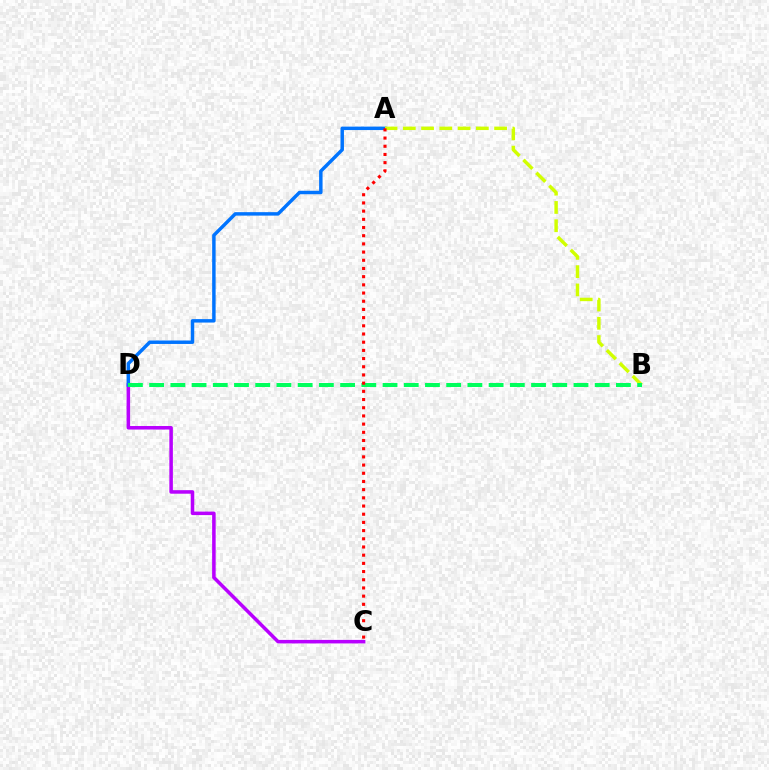{('C', 'D'): [{'color': '#b900ff', 'line_style': 'solid', 'thickness': 2.54}], ('A', 'D'): [{'color': '#0074ff', 'line_style': 'solid', 'thickness': 2.49}], ('A', 'B'): [{'color': '#d1ff00', 'line_style': 'dashed', 'thickness': 2.48}], ('B', 'D'): [{'color': '#00ff5c', 'line_style': 'dashed', 'thickness': 2.88}], ('A', 'C'): [{'color': '#ff0000', 'line_style': 'dotted', 'thickness': 2.23}]}